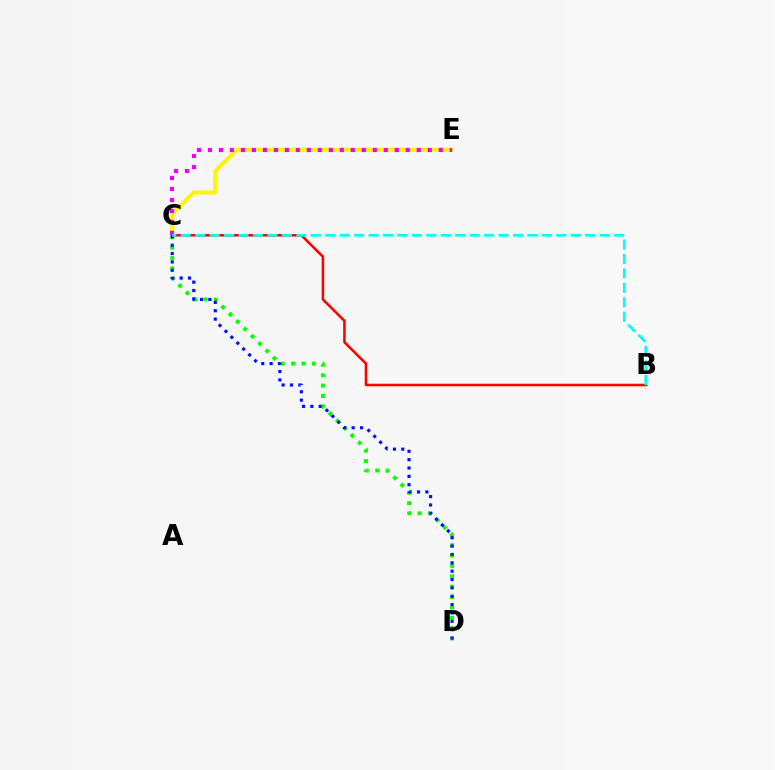{('C', 'D'): [{'color': '#08ff00', 'line_style': 'dotted', 'thickness': 2.82}, {'color': '#0010ff', 'line_style': 'dotted', 'thickness': 2.27}], ('C', 'E'): [{'color': '#fcf500', 'line_style': 'solid', 'thickness': 2.93}, {'color': '#ee00ff', 'line_style': 'dotted', 'thickness': 2.99}], ('B', 'C'): [{'color': '#ff0000', 'line_style': 'solid', 'thickness': 1.83}, {'color': '#00fff6', 'line_style': 'dashed', 'thickness': 1.96}]}